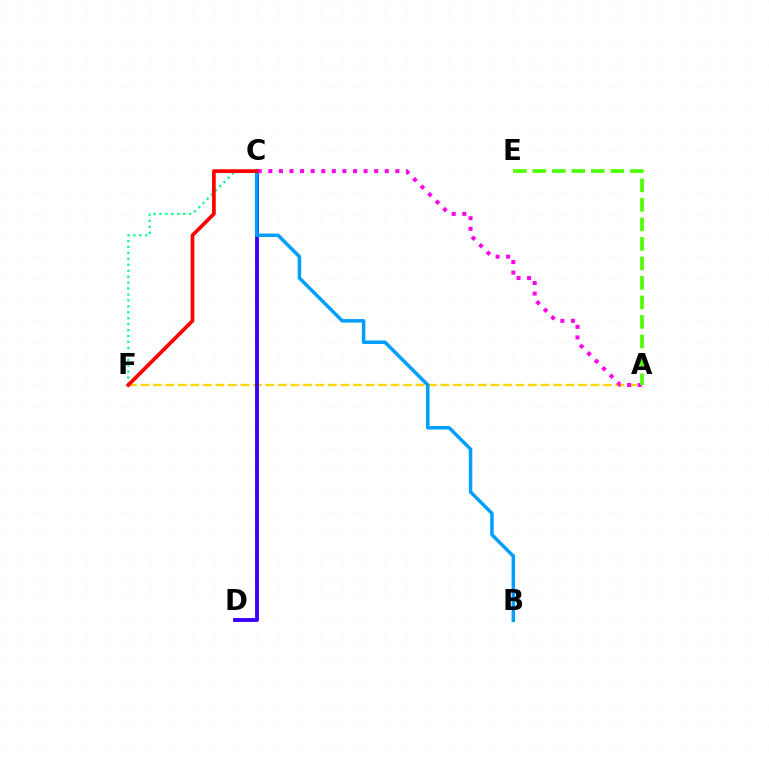{('C', 'F'): [{'color': '#00ff86', 'line_style': 'dotted', 'thickness': 1.61}, {'color': '#ff0000', 'line_style': 'solid', 'thickness': 2.66}], ('A', 'F'): [{'color': '#ffd500', 'line_style': 'dashed', 'thickness': 1.7}], ('C', 'D'): [{'color': '#3700ff', 'line_style': 'solid', 'thickness': 2.76}], ('B', 'C'): [{'color': '#009eff', 'line_style': 'solid', 'thickness': 2.51}], ('A', 'C'): [{'color': '#ff00ed', 'line_style': 'dotted', 'thickness': 2.88}], ('A', 'E'): [{'color': '#4fff00', 'line_style': 'dashed', 'thickness': 2.65}]}